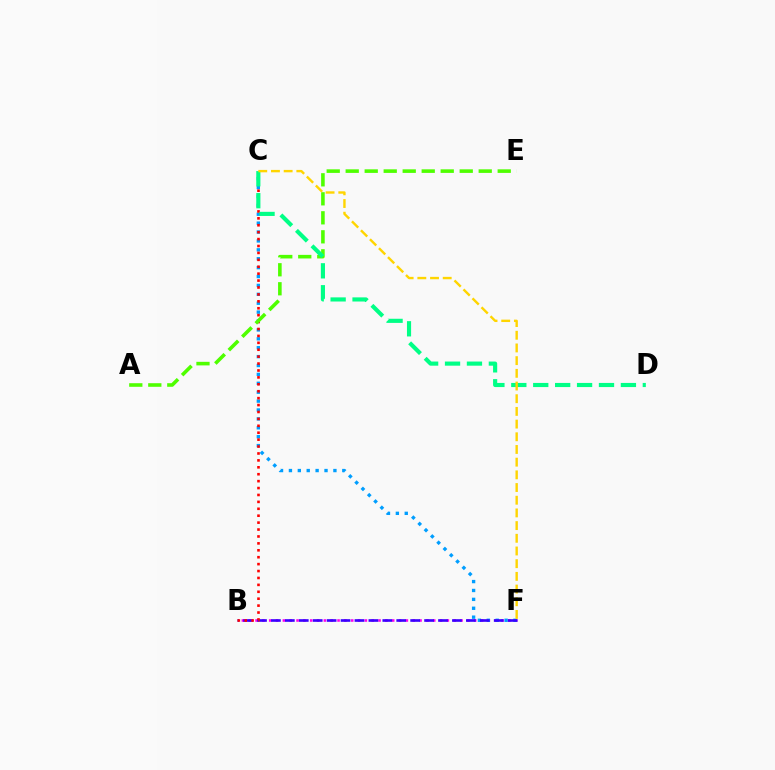{('B', 'F'): [{'color': '#ff00ed', 'line_style': 'dotted', 'thickness': 1.86}, {'color': '#3700ff', 'line_style': 'dashed', 'thickness': 1.89}], ('C', 'F'): [{'color': '#009eff', 'line_style': 'dotted', 'thickness': 2.42}, {'color': '#ffd500', 'line_style': 'dashed', 'thickness': 1.72}], ('B', 'C'): [{'color': '#ff0000', 'line_style': 'dotted', 'thickness': 1.88}], ('A', 'E'): [{'color': '#4fff00', 'line_style': 'dashed', 'thickness': 2.58}], ('C', 'D'): [{'color': '#00ff86', 'line_style': 'dashed', 'thickness': 2.98}]}